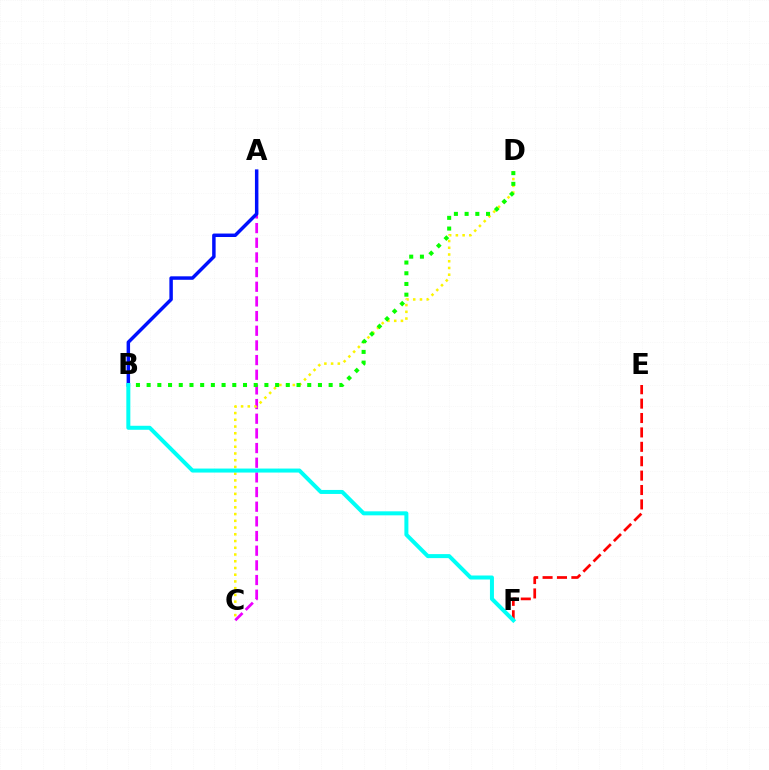{('A', 'C'): [{'color': '#ee00ff', 'line_style': 'dashed', 'thickness': 1.99}], ('E', 'F'): [{'color': '#ff0000', 'line_style': 'dashed', 'thickness': 1.96}], ('C', 'D'): [{'color': '#fcf500', 'line_style': 'dotted', 'thickness': 1.83}], ('A', 'B'): [{'color': '#0010ff', 'line_style': 'solid', 'thickness': 2.5}], ('B', 'D'): [{'color': '#08ff00', 'line_style': 'dotted', 'thickness': 2.91}], ('B', 'F'): [{'color': '#00fff6', 'line_style': 'solid', 'thickness': 2.88}]}